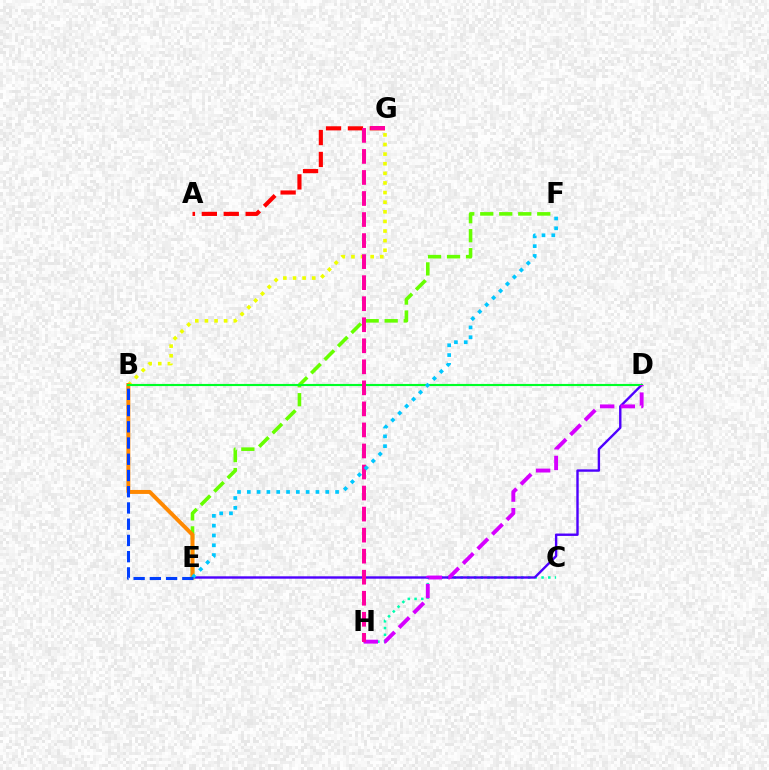{('E', 'F'): [{'color': '#66ff00', 'line_style': 'dashed', 'thickness': 2.58}, {'color': '#00c7ff', 'line_style': 'dotted', 'thickness': 2.66}], ('C', 'H'): [{'color': '#00ffaf', 'line_style': 'dotted', 'thickness': 1.83}], ('D', 'E'): [{'color': '#4f00ff', 'line_style': 'solid', 'thickness': 1.72}], ('B', 'G'): [{'color': '#eeff00', 'line_style': 'dotted', 'thickness': 2.61}], ('B', 'E'): [{'color': '#ff8800', 'line_style': 'solid', 'thickness': 2.86}, {'color': '#003fff', 'line_style': 'dashed', 'thickness': 2.21}], ('A', 'G'): [{'color': '#ff0000', 'line_style': 'dashed', 'thickness': 2.98}], ('B', 'D'): [{'color': '#00ff27', 'line_style': 'solid', 'thickness': 1.54}], ('D', 'H'): [{'color': '#d600ff', 'line_style': 'dashed', 'thickness': 2.8}], ('G', 'H'): [{'color': '#ff00a0', 'line_style': 'dashed', 'thickness': 2.86}]}